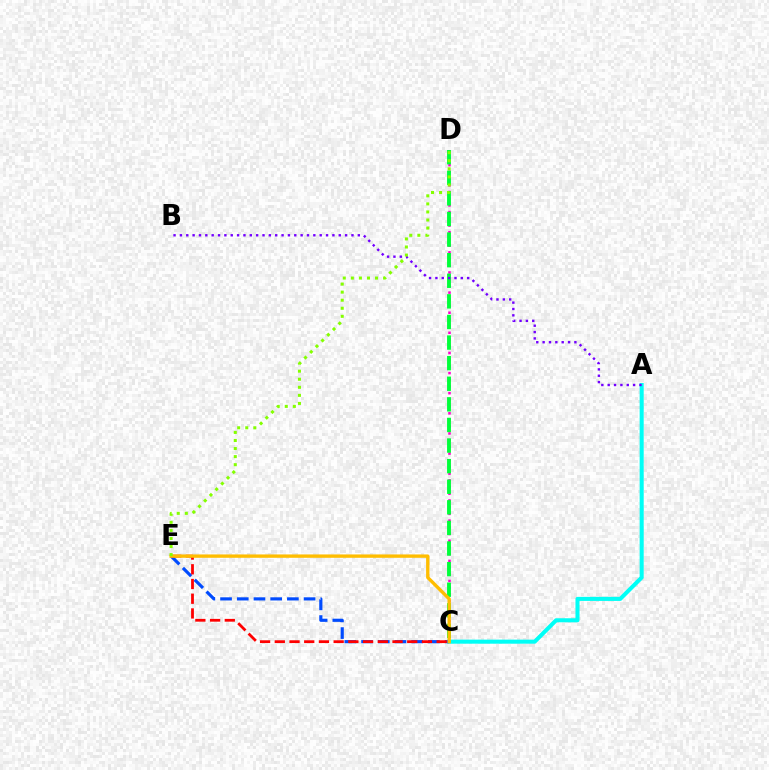{('C', 'D'): [{'color': '#ff00cf', 'line_style': 'dotted', 'thickness': 1.82}, {'color': '#00ff39', 'line_style': 'dashed', 'thickness': 2.8}], ('A', 'C'): [{'color': '#00fff6', 'line_style': 'solid', 'thickness': 2.92}], ('C', 'E'): [{'color': '#004bff', 'line_style': 'dashed', 'thickness': 2.27}, {'color': '#ff0000', 'line_style': 'dashed', 'thickness': 2.0}, {'color': '#ffbd00', 'line_style': 'solid', 'thickness': 2.41}], ('A', 'B'): [{'color': '#7200ff', 'line_style': 'dotted', 'thickness': 1.73}], ('D', 'E'): [{'color': '#84ff00', 'line_style': 'dotted', 'thickness': 2.19}]}